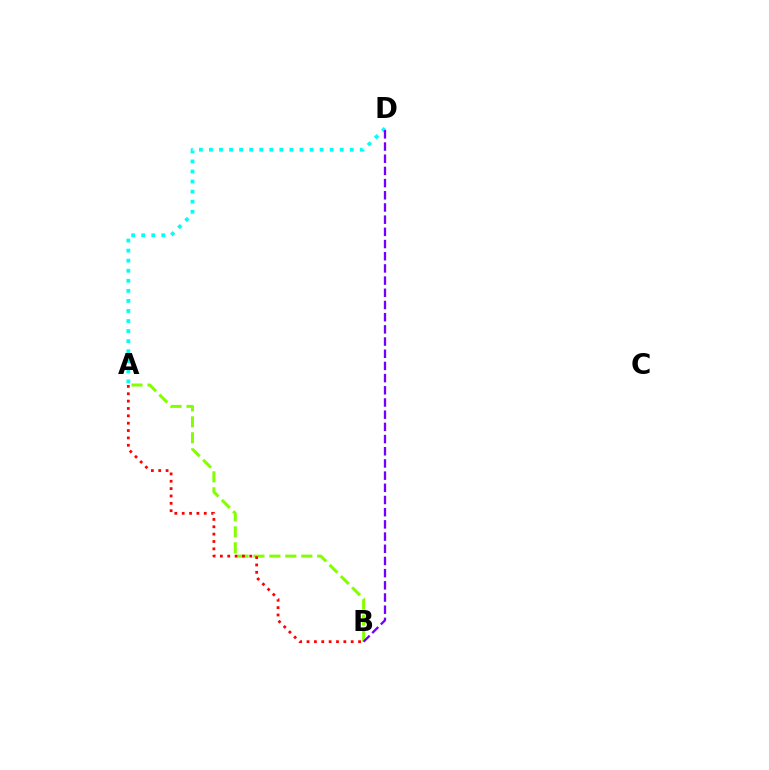{('A', 'B'): [{'color': '#84ff00', 'line_style': 'dashed', 'thickness': 2.17}, {'color': '#ff0000', 'line_style': 'dotted', 'thickness': 2.0}], ('A', 'D'): [{'color': '#00fff6', 'line_style': 'dotted', 'thickness': 2.73}], ('B', 'D'): [{'color': '#7200ff', 'line_style': 'dashed', 'thickness': 1.66}]}